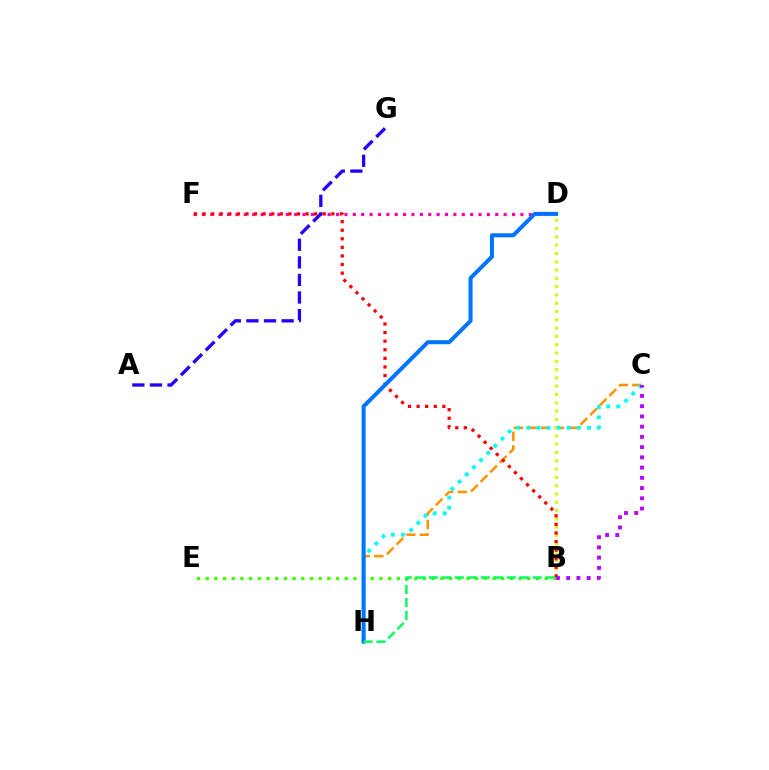{('B', 'E'): [{'color': '#3dff00', 'line_style': 'dotted', 'thickness': 2.36}], ('C', 'H'): [{'color': '#ff9400', 'line_style': 'dashed', 'thickness': 1.85}, {'color': '#00fff6', 'line_style': 'dotted', 'thickness': 2.75}], ('D', 'F'): [{'color': '#ff00ac', 'line_style': 'dotted', 'thickness': 2.28}], ('B', 'D'): [{'color': '#d1ff00', 'line_style': 'dotted', 'thickness': 2.25}], ('B', 'F'): [{'color': '#ff0000', 'line_style': 'dotted', 'thickness': 2.33}], ('A', 'G'): [{'color': '#2500ff', 'line_style': 'dashed', 'thickness': 2.39}], ('B', 'C'): [{'color': '#b900ff', 'line_style': 'dotted', 'thickness': 2.78}], ('D', 'H'): [{'color': '#0074ff', 'line_style': 'solid', 'thickness': 2.89}], ('B', 'H'): [{'color': '#00ff5c', 'line_style': 'dashed', 'thickness': 1.76}]}